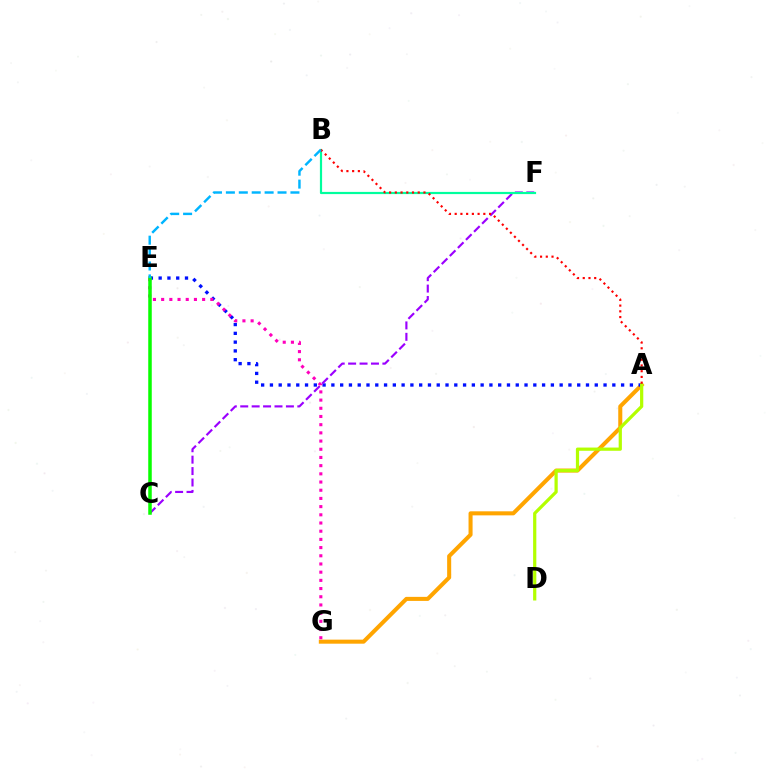{('A', 'G'): [{'color': '#ffa500', 'line_style': 'solid', 'thickness': 2.91}], ('A', 'E'): [{'color': '#0010ff', 'line_style': 'dotted', 'thickness': 2.39}], ('A', 'D'): [{'color': '#b3ff00', 'line_style': 'solid', 'thickness': 2.32}], ('C', 'F'): [{'color': '#9b00ff', 'line_style': 'dashed', 'thickness': 1.55}], ('B', 'F'): [{'color': '#00ff9d', 'line_style': 'solid', 'thickness': 1.58}], ('A', 'B'): [{'color': '#ff0000', 'line_style': 'dotted', 'thickness': 1.56}], ('E', 'G'): [{'color': '#ff00bd', 'line_style': 'dotted', 'thickness': 2.23}], ('C', 'E'): [{'color': '#08ff00', 'line_style': 'solid', 'thickness': 2.53}], ('B', 'E'): [{'color': '#00b5ff', 'line_style': 'dashed', 'thickness': 1.75}]}